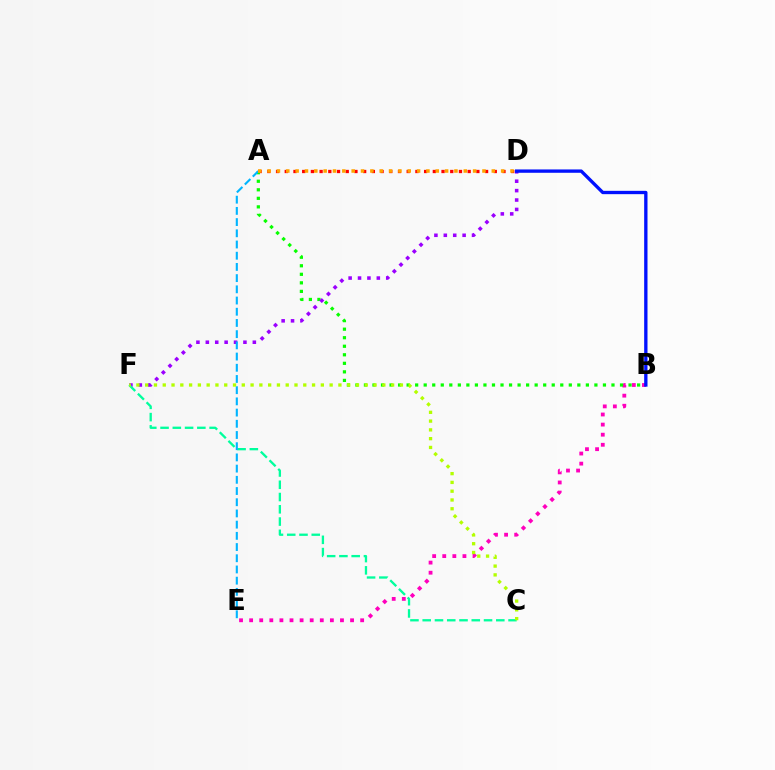{('A', 'D'): [{'color': '#ff0000', 'line_style': 'dotted', 'thickness': 2.37}, {'color': '#ffa500', 'line_style': 'dotted', 'thickness': 2.54}], ('B', 'E'): [{'color': '#ff00bd', 'line_style': 'dotted', 'thickness': 2.74}], ('A', 'B'): [{'color': '#08ff00', 'line_style': 'dotted', 'thickness': 2.32}], ('D', 'F'): [{'color': '#9b00ff', 'line_style': 'dotted', 'thickness': 2.55}], ('B', 'D'): [{'color': '#0010ff', 'line_style': 'solid', 'thickness': 2.4}], ('C', 'F'): [{'color': '#00ff9d', 'line_style': 'dashed', 'thickness': 1.67}, {'color': '#b3ff00', 'line_style': 'dotted', 'thickness': 2.39}], ('A', 'E'): [{'color': '#00b5ff', 'line_style': 'dashed', 'thickness': 1.52}]}